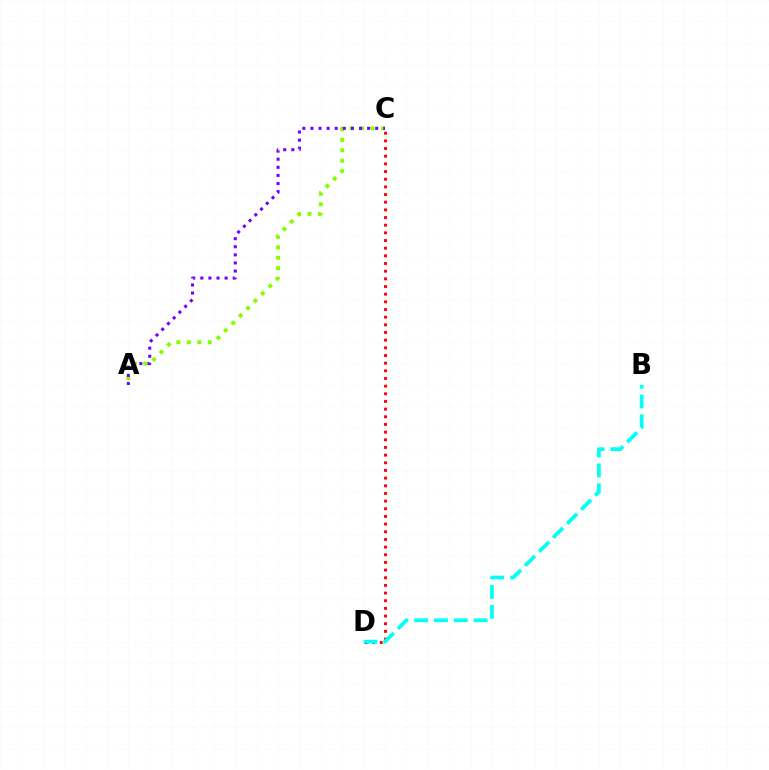{('A', 'C'): [{'color': '#84ff00', 'line_style': 'dotted', 'thickness': 2.84}, {'color': '#7200ff', 'line_style': 'dotted', 'thickness': 2.2}], ('C', 'D'): [{'color': '#ff0000', 'line_style': 'dotted', 'thickness': 2.08}], ('B', 'D'): [{'color': '#00fff6', 'line_style': 'dashed', 'thickness': 2.69}]}